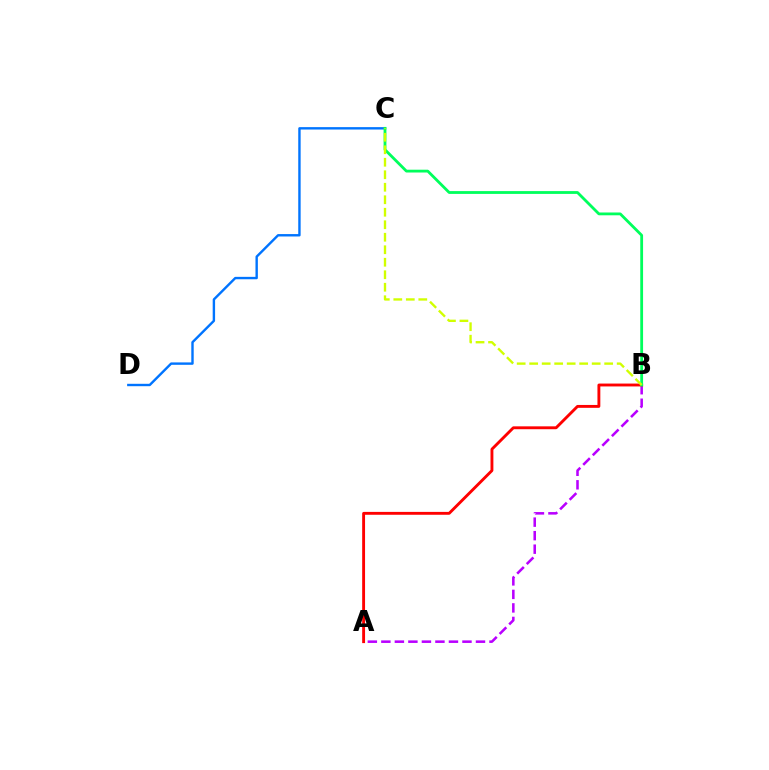{('A', 'B'): [{'color': '#b900ff', 'line_style': 'dashed', 'thickness': 1.84}, {'color': '#ff0000', 'line_style': 'solid', 'thickness': 2.07}], ('C', 'D'): [{'color': '#0074ff', 'line_style': 'solid', 'thickness': 1.73}], ('B', 'C'): [{'color': '#00ff5c', 'line_style': 'solid', 'thickness': 2.02}, {'color': '#d1ff00', 'line_style': 'dashed', 'thickness': 1.7}]}